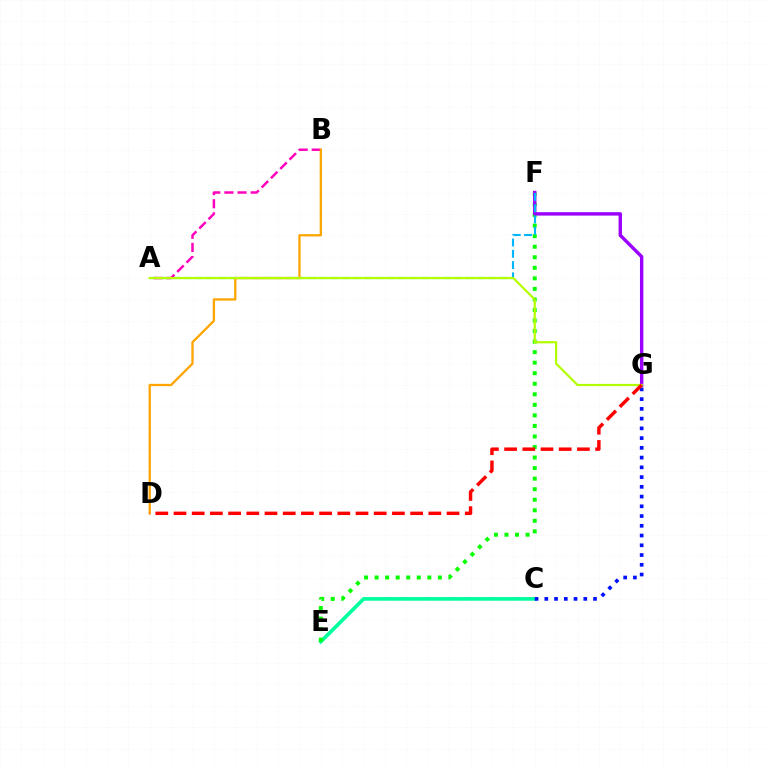{('C', 'E'): [{'color': '#00ff9d', 'line_style': 'solid', 'thickness': 2.64}], ('E', 'F'): [{'color': '#08ff00', 'line_style': 'dotted', 'thickness': 2.86}], ('A', 'B'): [{'color': '#ff00bd', 'line_style': 'dashed', 'thickness': 1.78}], ('F', 'G'): [{'color': '#9b00ff', 'line_style': 'solid', 'thickness': 2.45}], ('C', 'G'): [{'color': '#0010ff', 'line_style': 'dotted', 'thickness': 2.65}], ('A', 'F'): [{'color': '#00b5ff', 'line_style': 'dashed', 'thickness': 1.53}], ('B', 'D'): [{'color': '#ffa500', 'line_style': 'solid', 'thickness': 1.66}], ('A', 'G'): [{'color': '#b3ff00', 'line_style': 'solid', 'thickness': 1.61}], ('D', 'G'): [{'color': '#ff0000', 'line_style': 'dashed', 'thickness': 2.47}]}